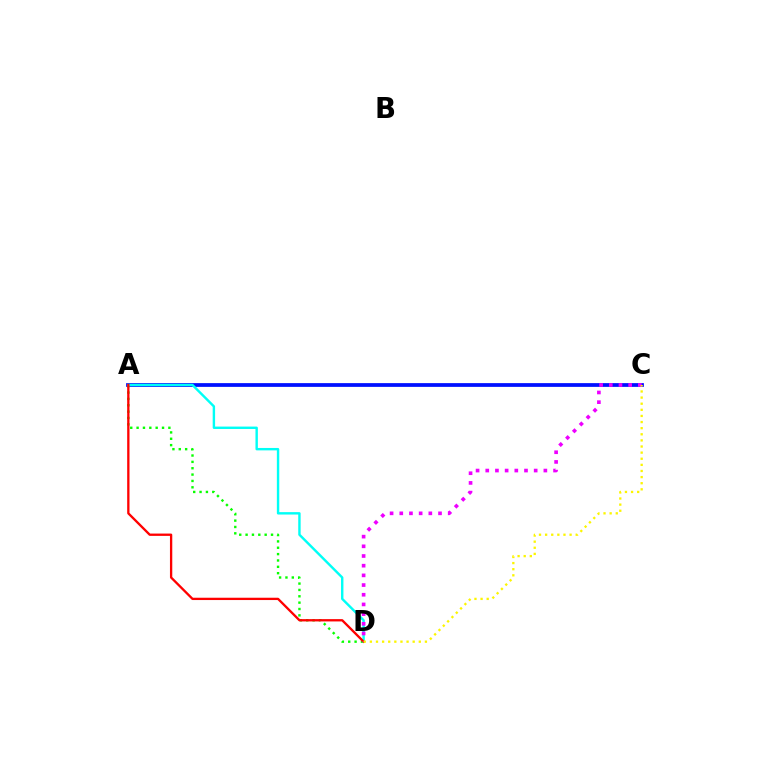{('A', 'C'): [{'color': '#0010ff', 'line_style': 'solid', 'thickness': 2.7}], ('A', 'D'): [{'color': '#08ff00', 'line_style': 'dotted', 'thickness': 1.73}, {'color': '#00fff6', 'line_style': 'solid', 'thickness': 1.74}, {'color': '#ff0000', 'line_style': 'solid', 'thickness': 1.67}], ('C', 'D'): [{'color': '#ee00ff', 'line_style': 'dotted', 'thickness': 2.63}, {'color': '#fcf500', 'line_style': 'dotted', 'thickness': 1.66}]}